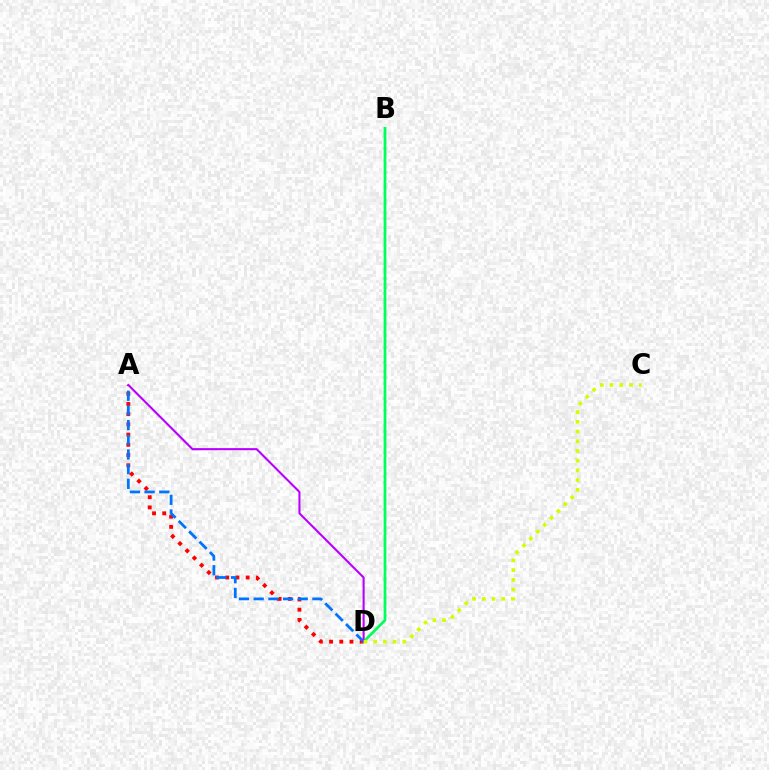{('A', 'D'): [{'color': '#ff0000', 'line_style': 'dotted', 'thickness': 2.77}, {'color': '#0074ff', 'line_style': 'dashed', 'thickness': 2.0}, {'color': '#b900ff', 'line_style': 'solid', 'thickness': 1.51}], ('B', 'D'): [{'color': '#00ff5c', 'line_style': 'solid', 'thickness': 1.99}], ('C', 'D'): [{'color': '#d1ff00', 'line_style': 'dotted', 'thickness': 2.64}]}